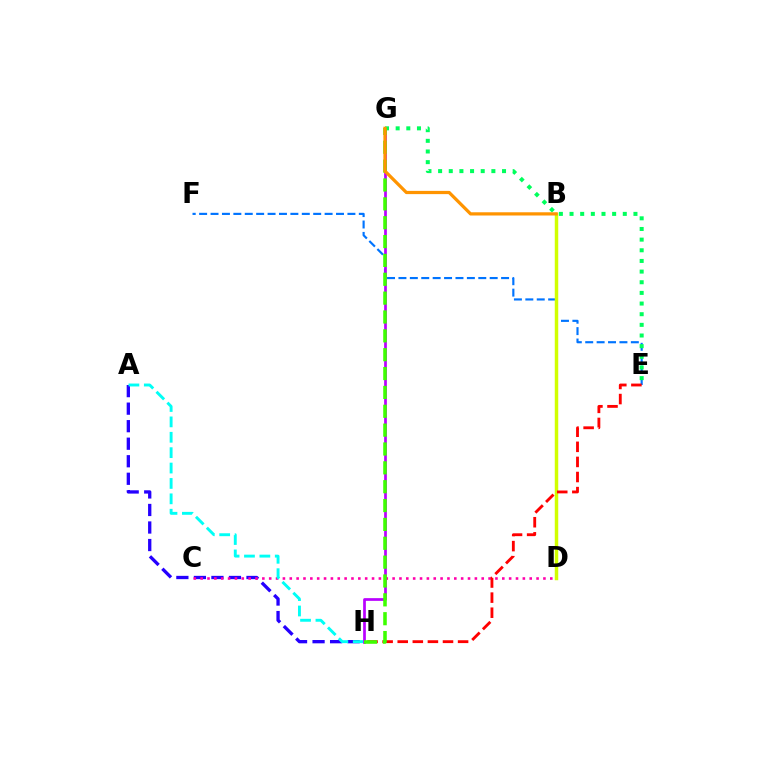{('E', 'F'): [{'color': '#0074ff', 'line_style': 'dashed', 'thickness': 1.55}], ('A', 'H'): [{'color': '#2500ff', 'line_style': 'dashed', 'thickness': 2.38}, {'color': '#00fff6', 'line_style': 'dashed', 'thickness': 2.09}], ('C', 'D'): [{'color': '#ff00ac', 'line_style': 'dotted', 'thickness': 1.86}], ('B', 'D'): [{'color': '#d1ff00', 'line_style': 'solid', 'thickness': 2.5}], ('G', 'H'): [{'color': '#b900ff', 'line_style': 'solid', 'thickness': 1.96}, {'color': '#3dff00', 'line_style': 'dashed', 'thickness': 2.56}], ('E', 'H'): [{'color': '#ff0000', 'line_style': 'dashed', 'thickness': 2.05}], ('E', 'G'): [{'color': '#00ff5c', 'line_style': 'dotted', 'thickness': 2.89}], ('B', 'G'): [{'color': '#ff9400', 'line_style': 'solid', 'thickness': 2.33}]}